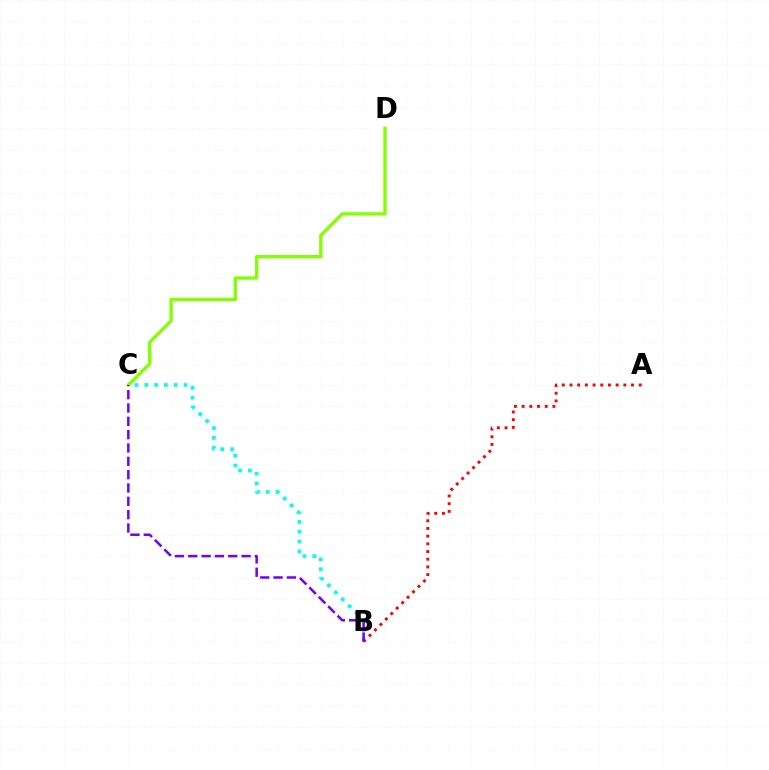{('C', 'D'): [{'color': '#84ff00', 'line_style': 'solid', 'thickness': 2.39}], ('B', 'C'): [{'color': '#00fff6', 'line_style': 'dotted', 'thickness': 2.67}, {'color': '#7200ff', 'line_style': 'dashed', 'thickness': 1.81}], ('A', 'B'): [{'color': '#ff0000', 'line_style': 'dotted', 'thickness': 2.09}]}